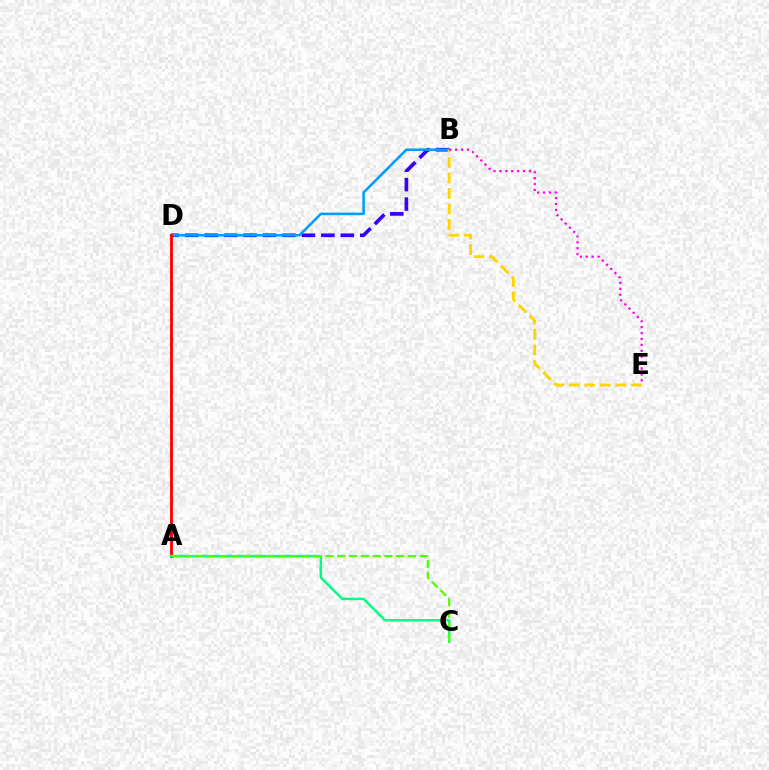{('B', 'D'): [{'color': '#3700ff', 'line_style': 'dashed', 'thickness': 2.64}, {'color': '#009eff', 'line_style': 'solid', 'thickness': 1.84}], ('A', 'D'): [{'color': '#ff0000', 'line_style': 'solid', 'thickness': 2.04}], ('B', 'E'): [{'color': '#ffd500', 'line_style': 'dashed', 'thickness': 2.11}, {'color': '#ff00ed', 'line_style': 'dotted', 'thickness': 1.6}], ('A', 'C'): [{'color': '#00ff86', 'line_style': 'solid', 'thickness': 1.79}, {'color': '#4fff00', 'line_style': 'dashed', 'thickness': 1.6}]}